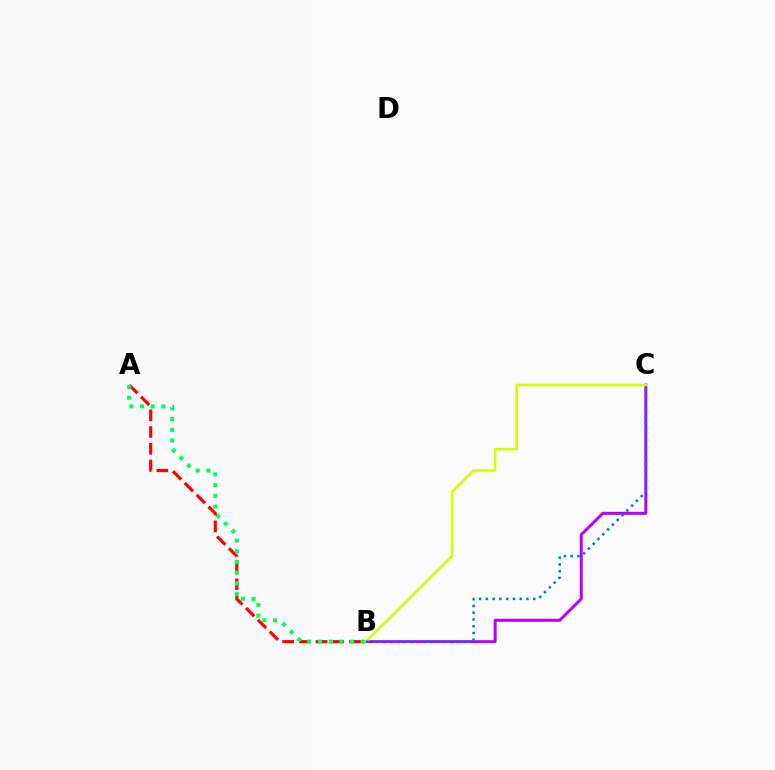{('B', 'C'): [{'color': '#b900ff', 'line_style': 'solid', 'thickness': 2.16}, {'color': '#d1ff00', 'line_style': 'solid', 'thickness': 1.85}, {'color': '#0074ff', 'line_style': 'dotted', 'thickness': 1.84}], ('A', 'B'): [{'color': '#ff0000', 'line_style': 'dashed', 'thickness': 2.27}, {'color': '#00ff5c', 'line_style': 'dotted', 'thickness': 2.91}]}